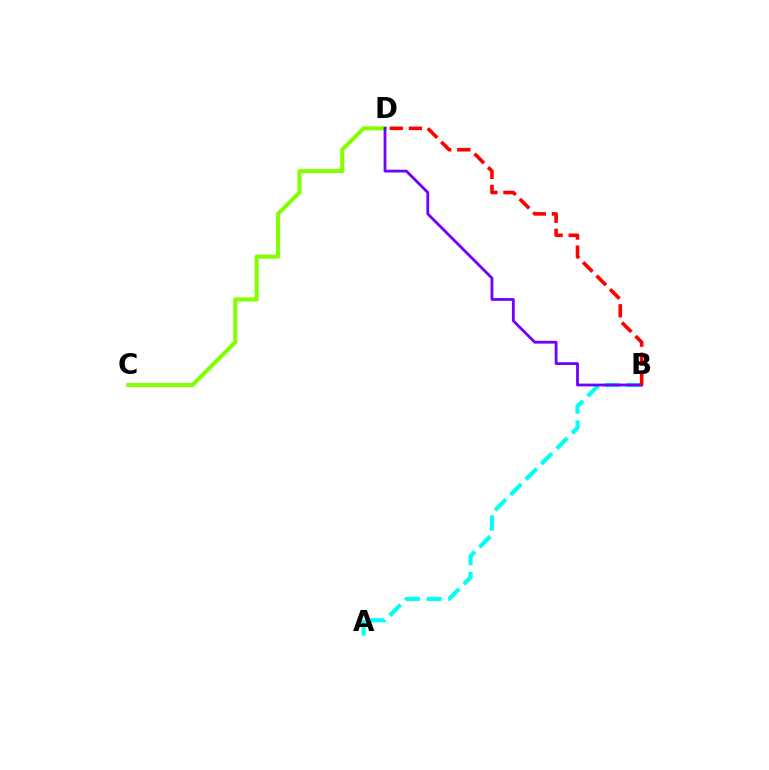{('A', 'B'): [{'color': '#00fff6', 'line_style': 'dashed', 'thickness': 2.95}], ('C', 'D'): [{'color': '#84ff00', 'line_style': 'solid', 'thickness': 2.94}], ('B', 'D'): [{'color': '#7200ff', 'line_style': 'solid', 'thickness': 2.02}, {'color': '#ff0000', 'line_style': 'dashed', 'thickness': 2.59}]}